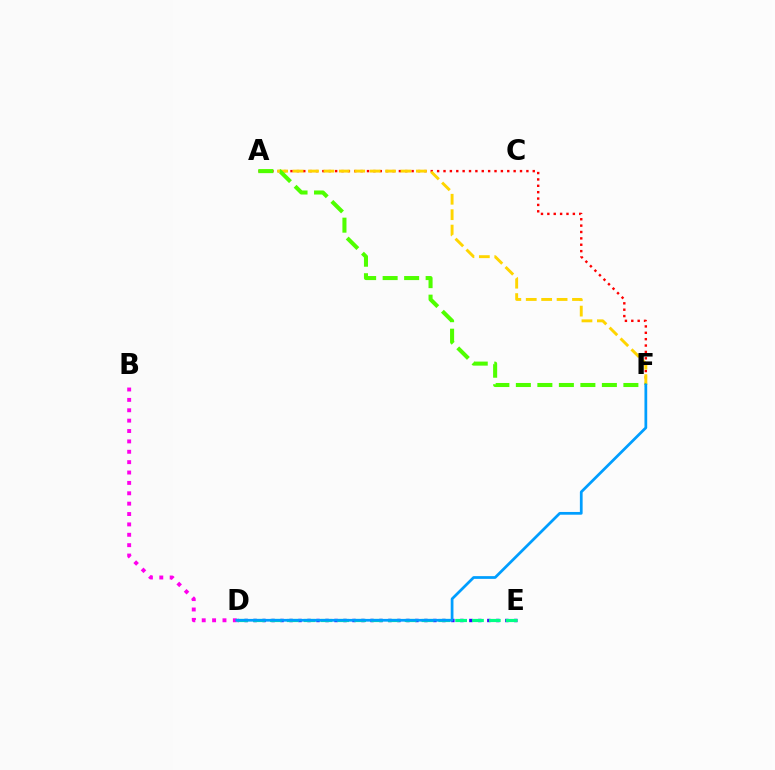{('D', 'E'): [{'color': '#3700ff', 'line_style': 'dotted', 'thickness': 2.44}, {'color': '#00ff86', 'line_style': 'dashed', 'thickness': 2.29}], ('A', 'F'): [{'color': '#ff0000', 'line_style': 'dotted', 'thickness': 1.73}, {'color': '#ffd500', 'line_style': 'dashed', 'thickness': 2.09}, {'color': '#4fff00', 'line_style': 'dashed', 'thickness': 2.92}], ('B', 'D'): [{'color': '#ff00ed', 'line_style': 'dotted', 'thickness': 2.82}], ('D', 'F'): [{'color': '#009eff', 'line_style': 'solid', 'thickness': 1.97}]}